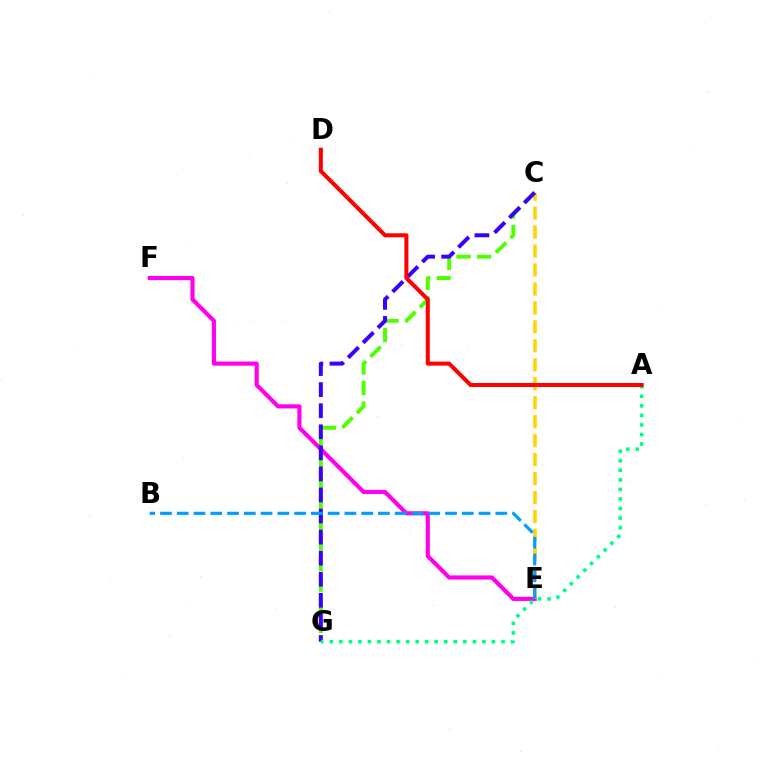{('C', 'G'): [{'color': '#4fff00', 'line_style': 'dashed', 'thickness': 2.8}, {'color': '#3700ff', 'line_style': 'dashed', 'thickness': 2.86}], ('E', 'F'): [{'color': '#ff00ed', 'line_style': 'solid', 'thickness': 2.99}], ('C', 'E'): [{'color': '#ffd500', 'line_style': 'dashed', 'thickness': 2.58}], ('A', 'G'): [{'color': '#00ff86', 'line_style': 'dotted', 'thickness': 2.59}], ('B', 'E'): [{'color': '#009eff', 'line_style': 'dashed', 'thickness': 2.28}], ('A', 'D'): [{'color': '#ff0000', 'line_style': 'solid', 'thickness': 2.9}]}